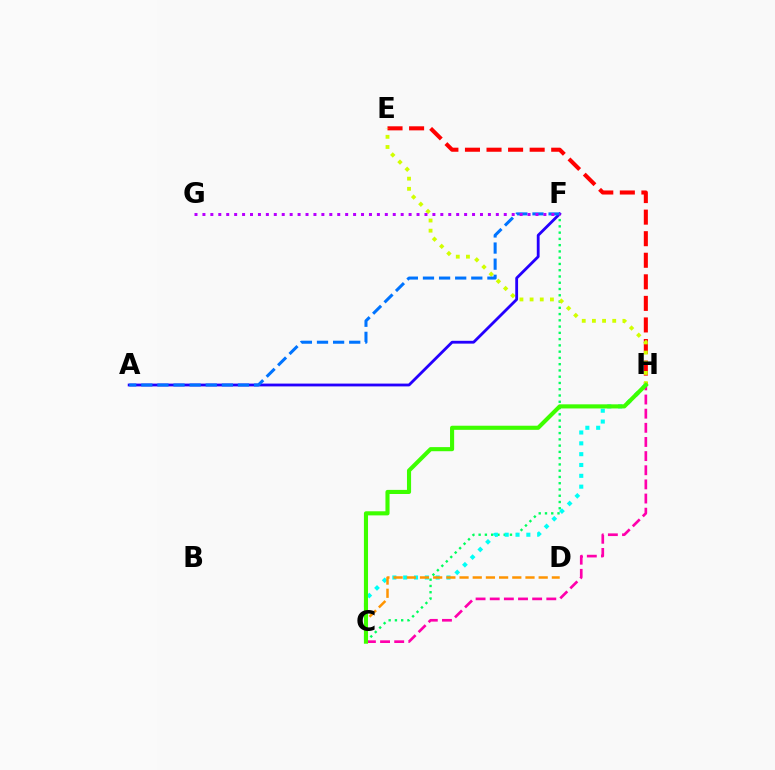{('C', 'F'): [{'color': '#00ff5c', 'line_style': 'dotted', 'thickness': 1.7}], ('E', 'H'): [{'color': '#ff0000', 'line_style': 'dashed', 'thickness': 2.93}, {'color': '#d1ff00', 'line_style': 'dotted', 'thickness': 2.76}], ('C', 'H'): [{'color': '#00fff6', 'line_style': 'dotted', 'thickness': 2.94}, {'color': '#ff00ac', 'line_style': 'dashed', 'thickness': 1.92}, {'color': '#3dff00', 'line_style': 'solid', 'thickness': 2.96}], ('A', 'F'): [{'color': '#2500ff', 'line_style': 'solid', 'thickness': 2.03}, {'color': '#0074ff', 'line_style': 'dashed', 'thickness': 2.19}], ('C', 'D'): [{'color': '#ff9400', 'line_style': 'dashed', 'thickness': 1.79}], ('F', 'G'): [{'color': '#b900ff', 'line_style': 'dotted', 'thickness': 2.15}]}